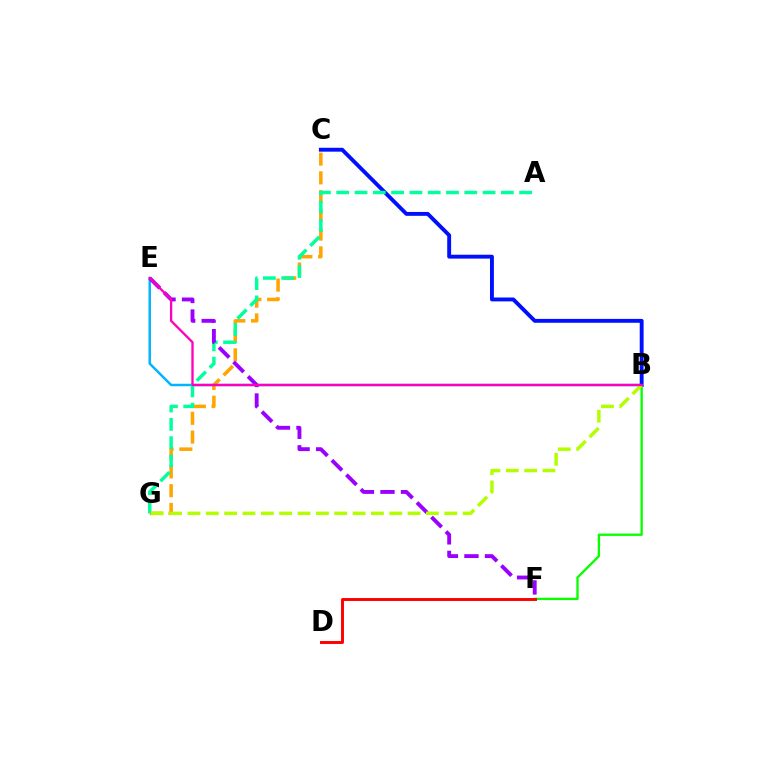{('C', 'G'): [{'color': '#ffa500', 'line_style': 'dashed', 'thickness': 2.55}], ('B', 'E'): [{'color': '#00b5ff', 'line_style': 'solid', 'thickness': 1.78}, {'color': '#ff00bd', 'line_style': 'solid', 'thickness': 1.67}], ('B', 'F'): [{'color': '#08ff00', 'line_style': 'solid', 'thickness': 1.68}], ('D', 'F'): [{'color': '#ff0000', 'line_style': 'solid', 'thickness': 2.11}], ('B', 'C'): [{'color': '#0010ff', 'line_style': 'solid', 'thickness': 2.8}], ('A', 'G'): [{'color': '#00ff9d', 'line_style': 'dashed', 'thickness': 2.49}], ('E', 'F'): [{'color': '#9b00ff', 'line_style': 'dashed', 'thickness': 2.79}], ('B', 'G'): [{'color': '#b3ff00', 'line_style': 'dashed', 'thickness': 2.49}]}